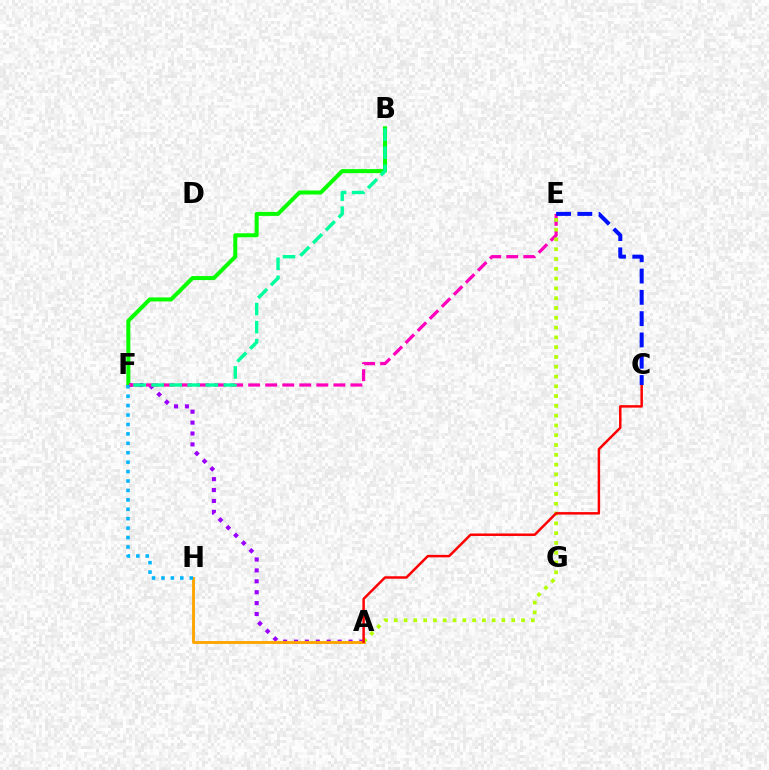{('A', 'F'): [{'color': '#9b00ff', 'line_style': 'dotted', 'thickness': 2.96}], ('A', 'H'): [{'color': '#ffa500', 'line_style': 'solid', 'thickness': 2.08}], ('B', 'F'): [{'color': '#08ff00', 'line_style': 'solid', 'thickness': 2.9}, {'color': '#00ff9d', 'line_style': 'dashed', 'thickness': 2.45}], ('E', 'F'): [{'color': '#ff00bd', 'line_style': 'dashed', 'thickness': 2.31}], ('A', 'E'): [{'color': '#b3ff00', 'line_style': 'dotted', 'thickness': 2.66}], ('A', 'C'): [{'color': '#ff0000', 'line_style': 'solid', 'thickness': 1.78}], ('C', 'E'): [{'color': '#0010ff', 'line_style': 'dashed', 'thickness': 2.89}], ('F', 'H'): [{'color': '#00b5ff', 'line_style': 'dotted', 'thickness': 2.56}]}